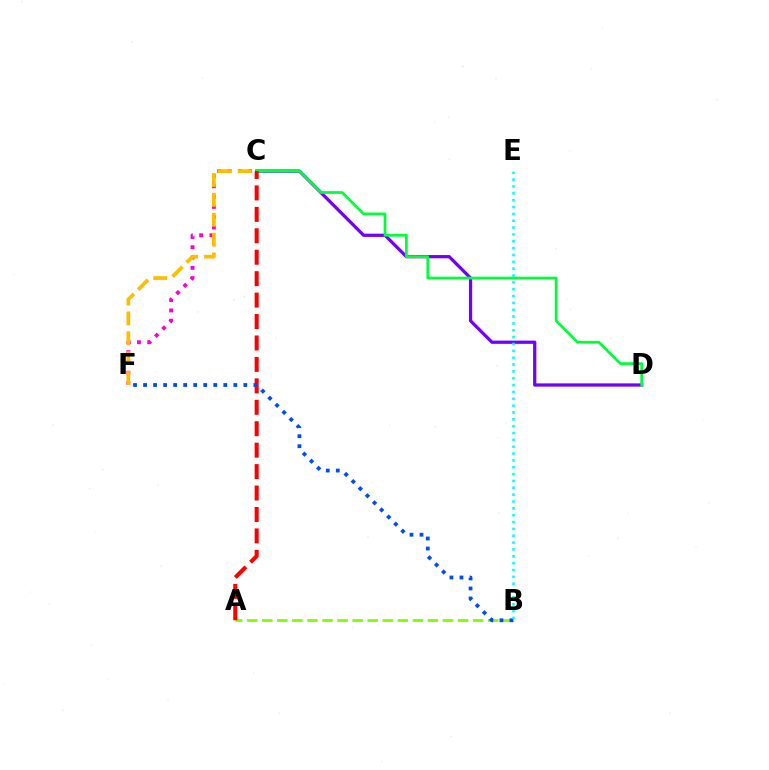{('C', 'F'): [{'color': '#ff00cf', 'line_style': 'dotted', 'thickness': 2.8}, {'color': '#ffbd00', 'line_style': 'dashed', 'thickness': 2.7}], ('A', 'B'): [{'color': '#84ff00', 'line_style': 'dashed', 'thickness': 2.05}], ('C', 'D'): [{'color': '#7200ff', 'line_style': 'solid', 'thickness': 2.34}, {'color': '#00ff39', 'line_style': 'solid', 'thickness': 1.97}], ('A', 'C'): [{'color': '#ff0000', 'line_style': 'dashed', 'thickness': 2.91}], ('B', 'F'): [{'color': '#004bff', 'line_style': 'dotted', 'thickness': 2.72}], ('B', 'E'): [{'color': '#00fff6', 'line_style': 'dotted', 'thickness': 1.86}]}